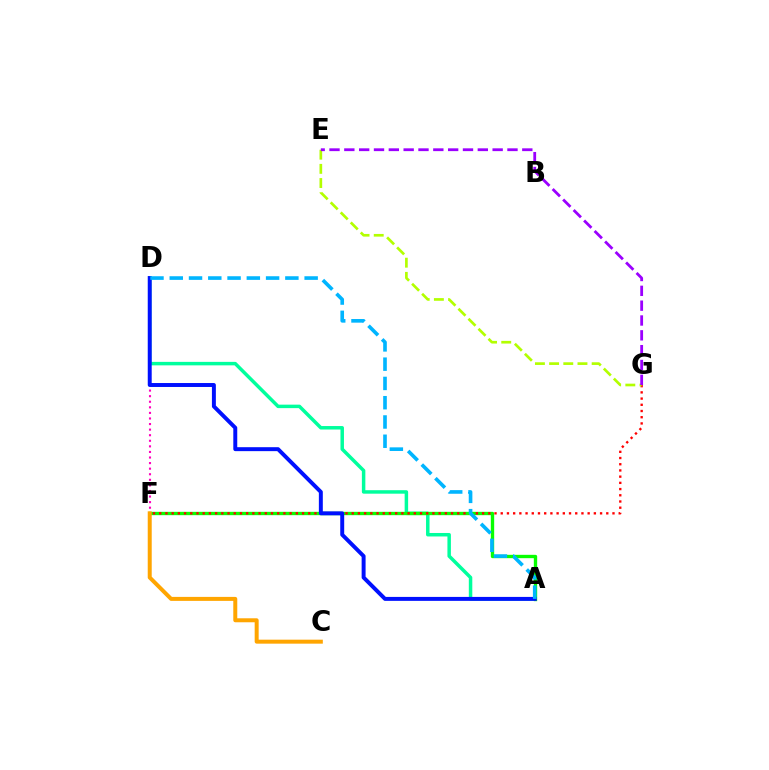{('A', 'D'): [{'color': '#00ff9d', 'line_style': 'solid', 'thickness': 2.51}, {'color': '#0010ff', 'line_style': 'solid', 'thickness': 2.84}, {'color': '#00b5ff', 'line_style': 'dashed', 'thickness': 2.62}], ('A', 'F'): [{'color': '#08ff00', 'line_style': 'solid', 'thickness': 2.41}], ('F', 'G'): [{'color': '#ff0000', 'line_style': 'dotted', 'thickness': 1.69}], ('E', 'G'): [{'color': '#b3ff00', 'line_style': 'dashed', 'thickness': 1.93}, {'color': '#9b00ff', 'line_style': 'dashed', 'thickness': 2.01}], ('D', 'F'): [{'color': '#ff00bd', 'line_style': 'dotted', 'thickness': 1.52}], ('C', 'F'): [{'color': '#ffa500', 'line_style': 'solid', 'thickness': 2.87}]}